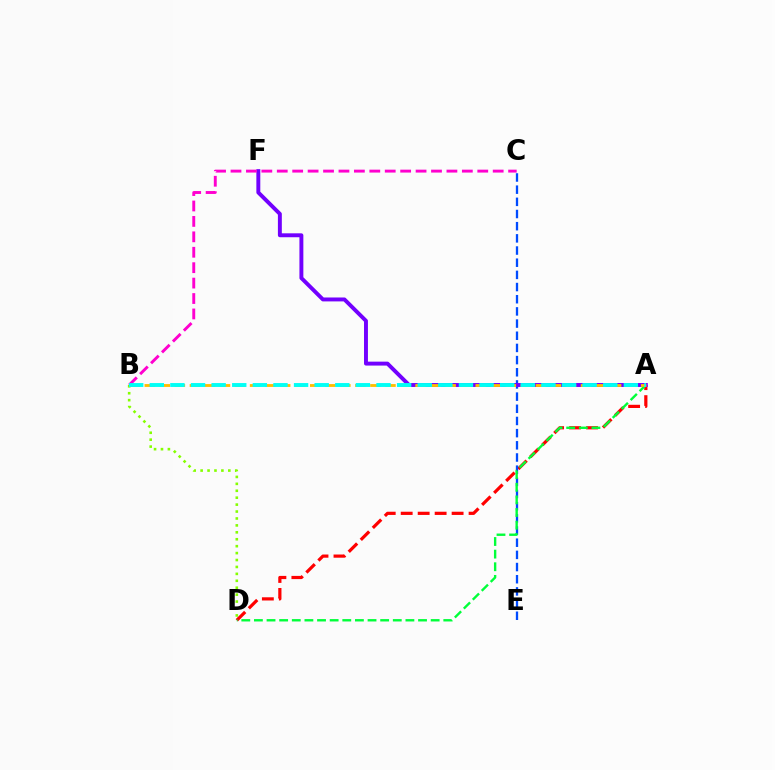{('A', 'D'): [{'color': '#ff0000', 'line_style': 'dashed', 'thickness': 2.31}, {'color': '#00ff39', 'line_style': 'dashed', 'thickness': 1.72}], ('C', 'E'): [{'color': '#004bff', 'line_style': 'dashed', 'thickness': 1.65}], ('B', 'D'): [{'color': '#84ff00', 'line_style': 'dotted', 'thickness': 1.88}], ('A', 'F'): [{'color': '#7200ff', 'line_style': 'solid', 'thickness': 2.82}], ('A', 'B'): [{'color': '#ffbd00', 'line_style': 'dashed', 'thickness': 2.04}, {'color': '#00fff6', 'line_style': 'dashed', 'thickness': 2.8}], ('B', 'C'): [{'color': '#ff00cf', 'line_style': 'dashed', 'thickness': 2.1}]}